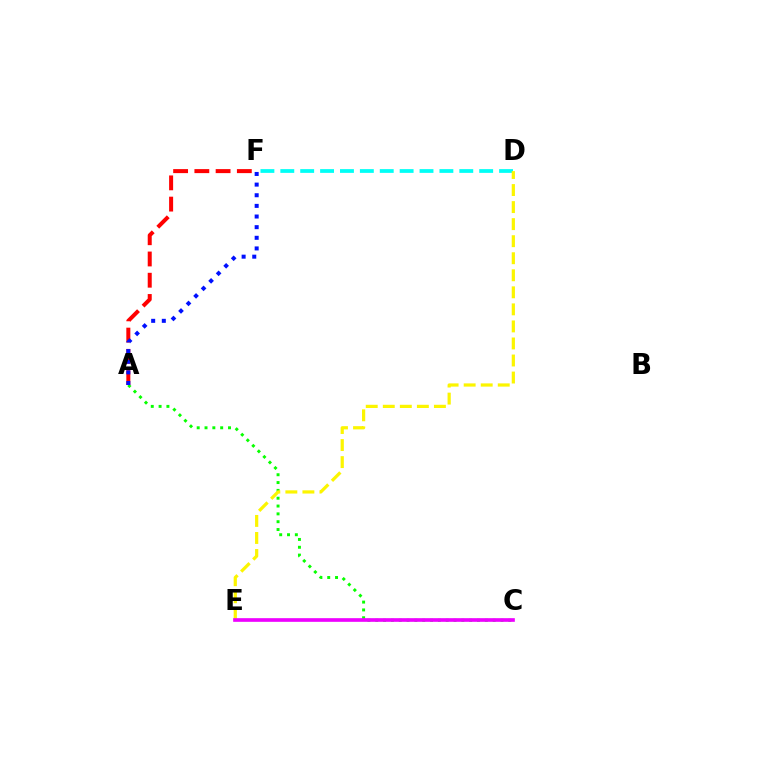{('A', 'C'): [{'color': '#08ff00', 'line_style': 'dotted', 'thickness': 2.13}], ('D', 'F'): [{'color': '#00fff6', 'line_style': 'dashed', 'thickness': 2.7}], ('D', 'E'): [{'color': '#fcf500', 'line_style': 'dashed', 'thickness': 2.32}], ('A', 'F'): [{'color': '#ff0000', 'line_style': 'dashed', 'thickness': 2.89}, {'color': '#0010ff', 'line_style': 'dotted', 'thickness': 2.89}], ('C', 'E'): [{'color': '#ee00ff', 'line_style': 'solid', 'thickness': 2.63}]}